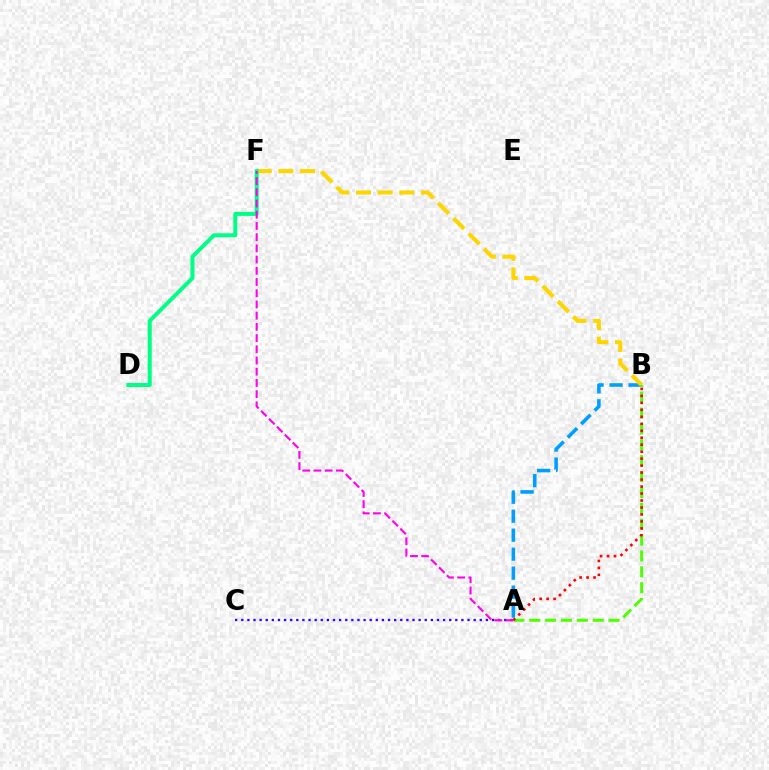{('A', 'B'): [{'color': '#009eff', 'line_style': 'dashed', 'thickness': 2.58}, {'color': '#4fff00', 'line_style': 'dashed', 'thickness': 2.16}, {'color': '#ff0000', 'line_style': 'dotted', 'thickness': 1.89}], ('B', 'F'): [{'color': '#ffd500', 'line_style': 'dashed', 'thickness': 2.94}], ('D', 'F'): [{'color': '#00ff86', 'line_style': 'solid', 'thickness': 2.89}], ('A', 'C'): [{'color': '#3700ff', 'line_style': 'dotted', 'thickness': 1.66}], ('A', 'F'): [{'color': '#ff00ed', 'line_style': 'dashed', 'thickness': 1.52}]}